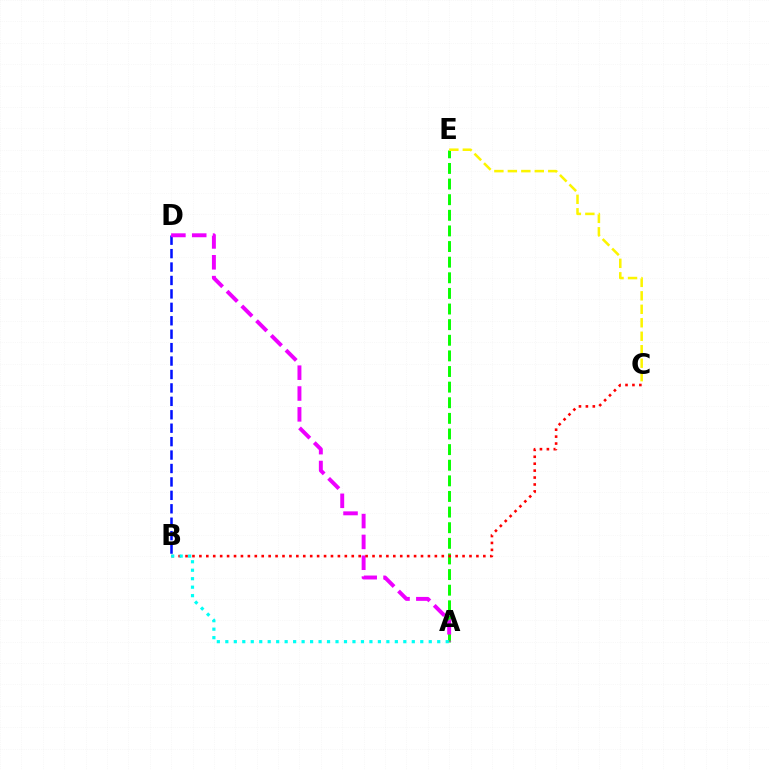{('B', 'D'): [{'color': '#0010ff', 'line_style': 'dashed', 'thickness': 1.82}], ('A', 'E'): [{'color': '#08ff00', 'line_style': 'dashed', 'thickness': 2.12}], ('A', 'D'): [{'color': '#ee00ff', 'line_style': 'dashed', 'thickness': 2.83}], ('B', 'C'): [{'color': '#ff0000', 'line_style': 'dotted', 'thickness': 1.88}], ('C', 'E'): [{'color': '#fcf500', 'line_style': 'dashed', 'thickness': 1.83}], ('A', 'B'): [{'color': '#00fff6', 'line_style': 'dotted', 'thickness': 2.3}]}